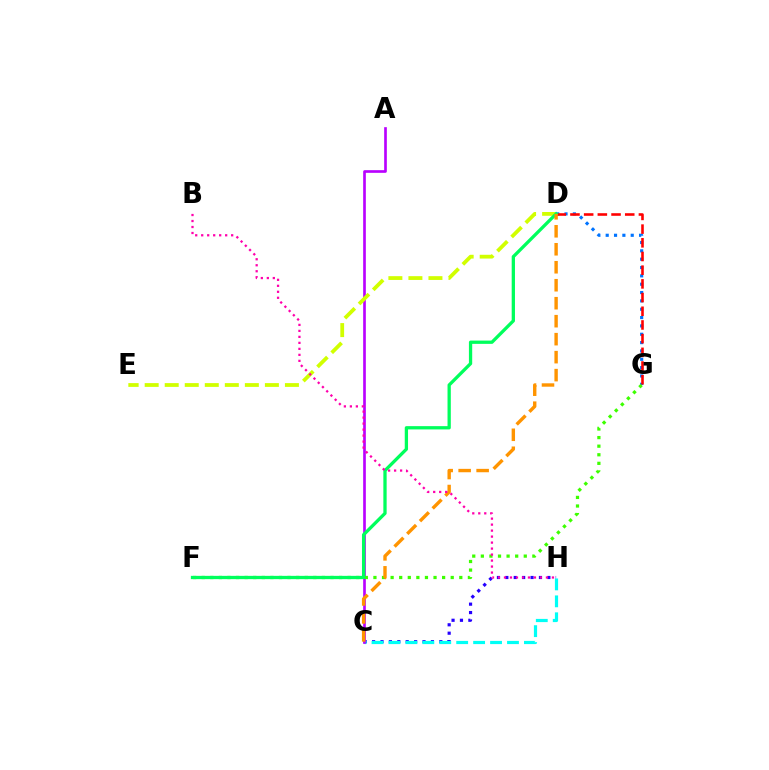{('C', 'H'): [{'color': '#2500ff', 'line_style': 'dotted', 'thickness': 2.28}, {'color': '#00fff6', 'line_style': 'dashed', 'thickness': 2.3}], ('A', 'C'): [{'color': '#b900ff', 'line_style': 'solid', 'thickness': 1.92}], ('D', 'G'): [{'color': '#0074ff', 'line_style': 'dotted', 'thickness': 2.27}, {'color': '#ff0000', 'line_style': 'dashed', 'thickness': 1.86}], ('F', 'G'): [{'color': '#3dff00', 'line_style': 'dotted', 'thickness': 2.33}], ('D', 'E'): [{'color': '#d1ff00', 'line_style': 'dashed', 'thickness': 2.72}], ('D', 'F'): [{'color': '#00ff5c', 'line_style': 'solid', 'thickness': 2.37}], ('C', 'D'): [{'color': '#ff9400', 'line_style': 'dashed', 'thickness': 2.44}], ('B', 'H'): [{'color': '#ff00ac', 'line_style': 'dotted', 'thickness': 1.63}]}